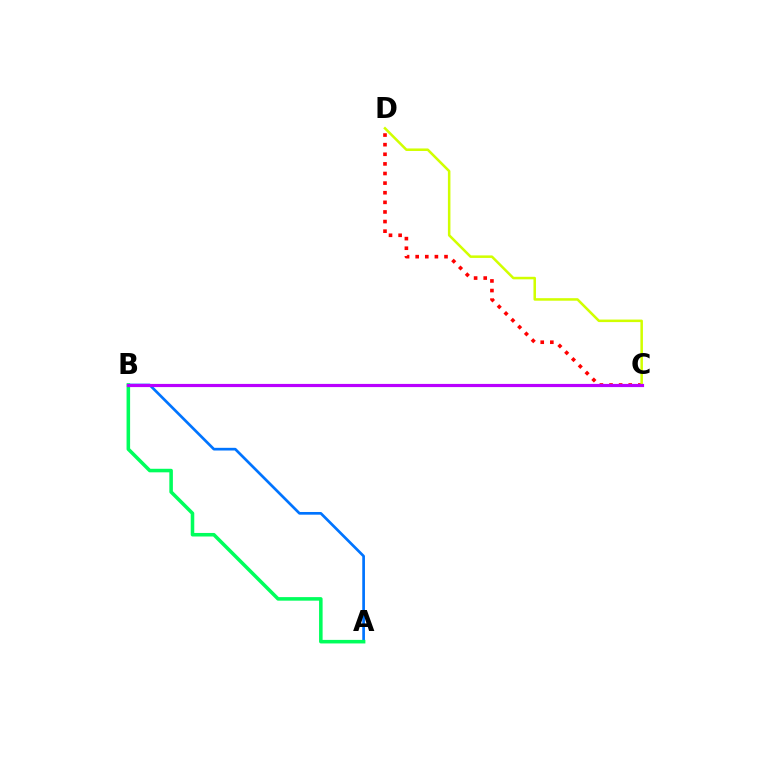{('C', 'D'): [{'color': '#ff0000', 'line_style': 'dotted', 'thickness': 2.61}, {'color': '#d1ff00', 'line_style': 'solid', 'thickness': 1.82}], ('A', 'B'): [{'color': '#0074ff', 'line_style': 'solid', 'thickness': 1.94}, {'color': '#00ff5c', 'line_style': 'solid', 'thickness': 2.55}], ('B', 'C'): [{'color': '#b900ff', 'line_style': 'solid', 'thickness': 2.28}]}